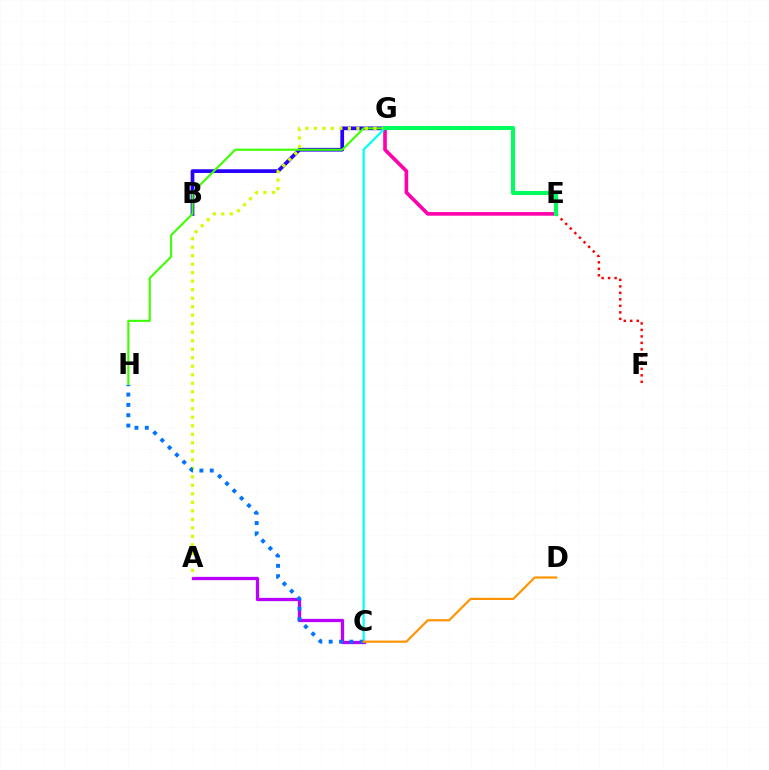{('E', 'G'): [{'color': '#ff00ac', 'line_style': 'solid', 'thickness': 2.61}, {'color': '#00ff5c', 'line_style': 'solid', 'thickness': 2.94}], ('E', 'F'): [{'color': '#ff0000', 'line_style': 'dotted', 'thickness': 1.76}], ('A', 'C'): [{'color': '#b900ff', 'line_style': 'solid', 'thickness': 2.36}], ('B', 'G'): [{'color': '#2500ff', 'line_style': 'solid', 'thickness': 2.68}], ('G', 'H'): [{'color': '#3dff00', 'line_style': 'solid', 'thickness': 1.52}], ('A', 'G'): [{'color': '#d1ff00', 'line_style': 'dotted', 'thickness': 2.31}], ('C', 'G'): [{'color': '#00fff6', 'line_style': 'solid', 'thickness': 1.6}], ('C', 'H'): [{'color': '#0074ff', 'line_style': 'dotted', 'thickness': 2.81}], ('C', 'D'): [{'color': '#ff9400', 'line_style': 'solid', 'thickness': 1.58}]}